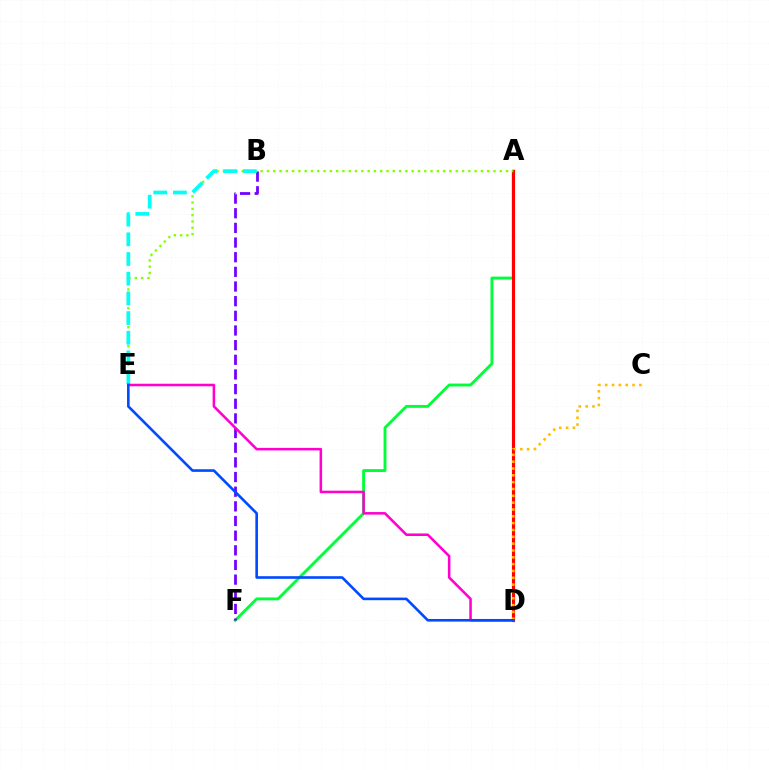{('A', 'F'): [{'color': '#00ff39', 'line_style': 'solid', 'thickness': 2.08}], ('B', 'F'): [{'color': '#7200ff', 'line_style': 'dashed', 'thickness': 1.99}], ('A', 'D'): [{'color': '#ff0000', 'line_style': 'solid', 'thickness': 2.26}], ('A', 'E'): [{'color': '#84ff00', 'line_style': 'dotted', 'thickness': 1.71}], ('C', 'D'): [{'color': '#ffbd00', 'line_style': 'dotted', 'thickness': 1.86}], ('B', 'E'): [{'color': '#00fff6', 'line_style': 'dashed', 'thickness': 2.67}], ('D', 'E'): [{'color': '#ff00cf', 'line_style': 'solid', 'thickness': 1.83}, {'color': '#004bff', 'line_style': 'solid', 'thickness': 1.89}]}